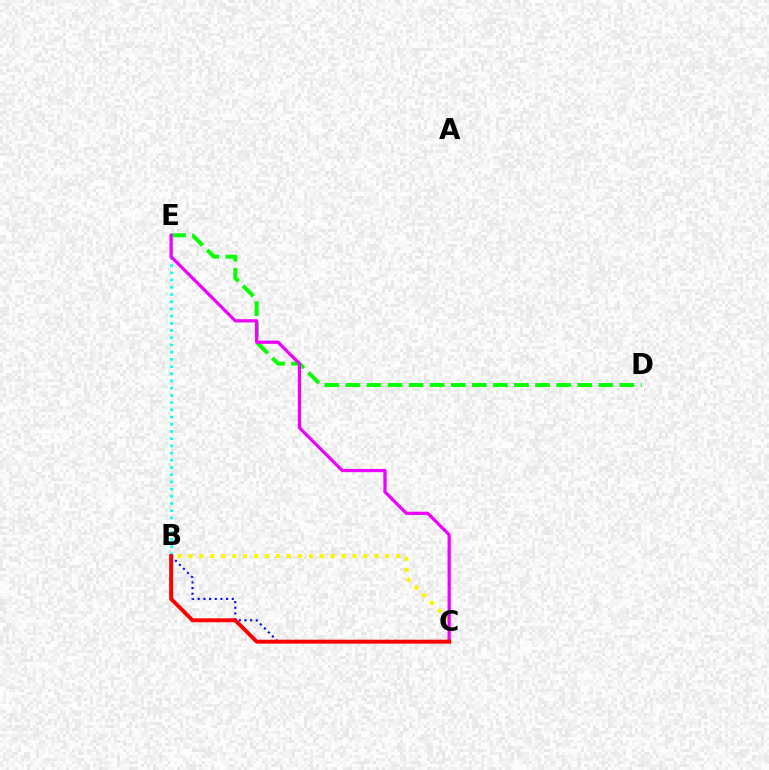{('D', 'E'): [{'color': '#08ff00', 'line_style': 'dashed', 'thickness': 2.86}], ('B', 'C'): [{'color': '#0010ff', 'line_style': 'dotted', 'thickness': 1.54}, {'color': '#fcf500', 'line_style': 'dotted', 'thickness': 2.97}, {'color': '#ff0000', 'line_style': 'solid', 'thickness': 2.83}], ('B', 'E'): [{'color': '#00fff6', 'line_style': 'dotted', 'thickness': 1.96}], ('C', 'E'): [{'color': '#ee00ff', 'line_style': 'solid', 'thickness': 2.33}]}